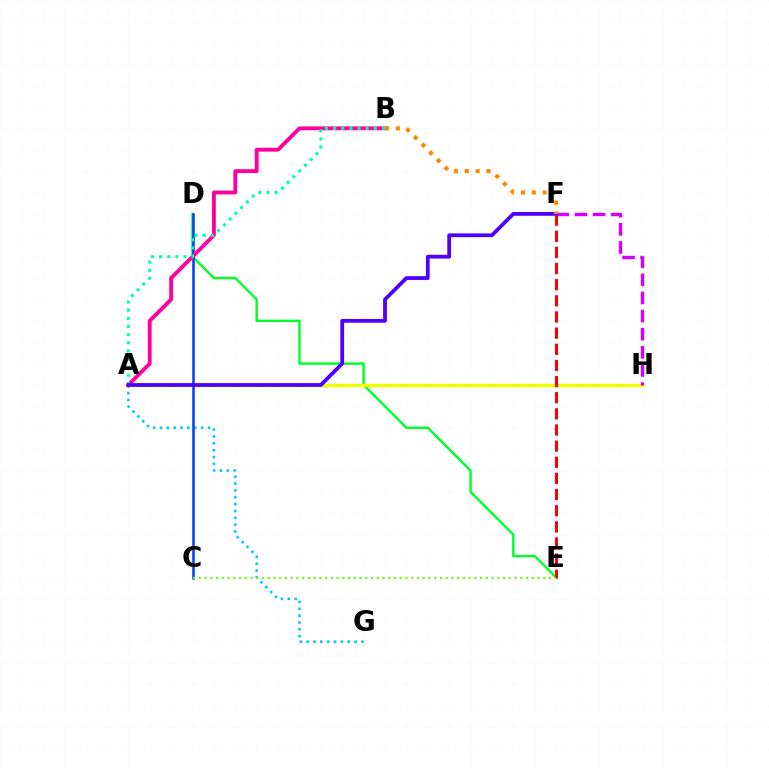{('D', 'E'): [{'color': '#00ff27', 'line_style': 'solid', 'thickness': 1.73}], ('A', 'G'): [{'color': '#00c7ff', 'line_style': 'dotted', 'thickness': 1.86}], ('A', 'H'): [{'color': '#eeff00', 'line_style': 'solid', 'thickness': 2.42}], ('F', 'H'): [{'color': '#d600ff', 'line_style': 'dashed', 'thickness': 2.46}], ('C', 'D'): [{'color': '#003fff', 'line_style': 'solid', 'thickness': 1.83}], ('E', 'F'): [{'color': '#ff0000', 'line_style': 'dashed', 'thickness': 2.19}], ('C', 'E'): [{'color': '#66ff00', 'line_style': 'dotted', 'thickness': 1.56}], ('A', 'B'): [{'color': '#ff00a0', 'line_style': 'solid', 'thickness': 2.78}, {'color': '#00ffaf', 'line_style': 'dotted', 'thickness': 2.21}], ('A', 'F'): [{'color': '#4f00ff', 'line_style': 'solid', 'thickness': 2.73}], ('B', 'F'): [{'color': '#ff8800', 'line_style': 'dotted', 'thickness': 2.94}]}